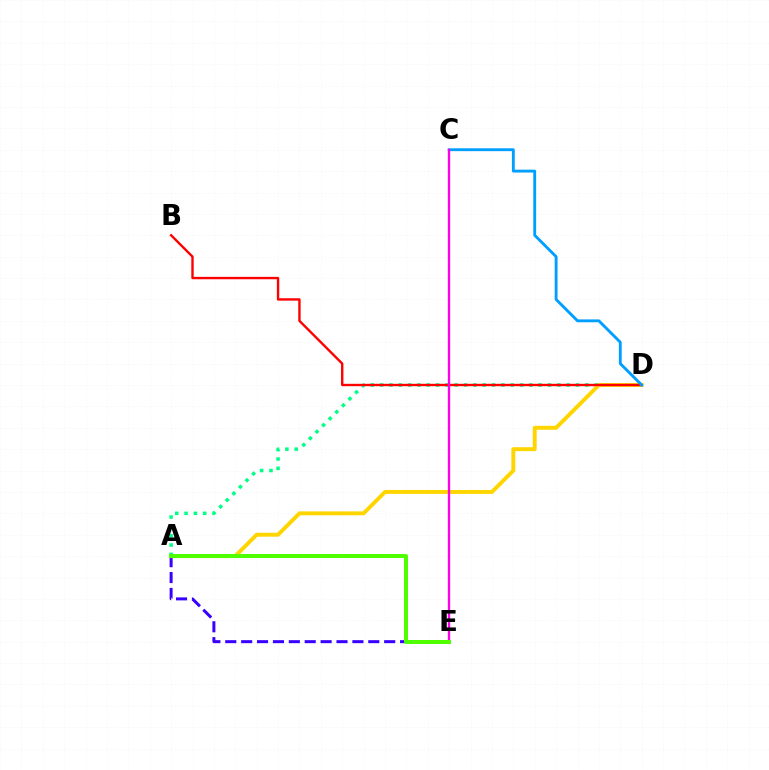{('A', 'E'): [{'color': '#3700ff', 'line_style': 'dashed', 'thickness': 2.16}, {'color': '#4fff00', 'line_style': 'solid', 'thickness': 2.88}], ('A', 'D'): [{'color': '#00ff86', 'line_style': 'dotted', 'thickness': 2.53}, {'color': '#ffd500', 'line_style': 'solid', 'thickness': 2.83}], ('B', 'D'): [{'color': '#ff0000', 'line_style': 'solid', 'thickness': 1.72}], ('C', 'D'): [{'color': '#009eff', 'line_style': 'solid', 'thickness': 2.06}], ('C', 'E'): [{'color': '#ff00ed', 'line_style': 'solid', 'thickness': 1.68}]}